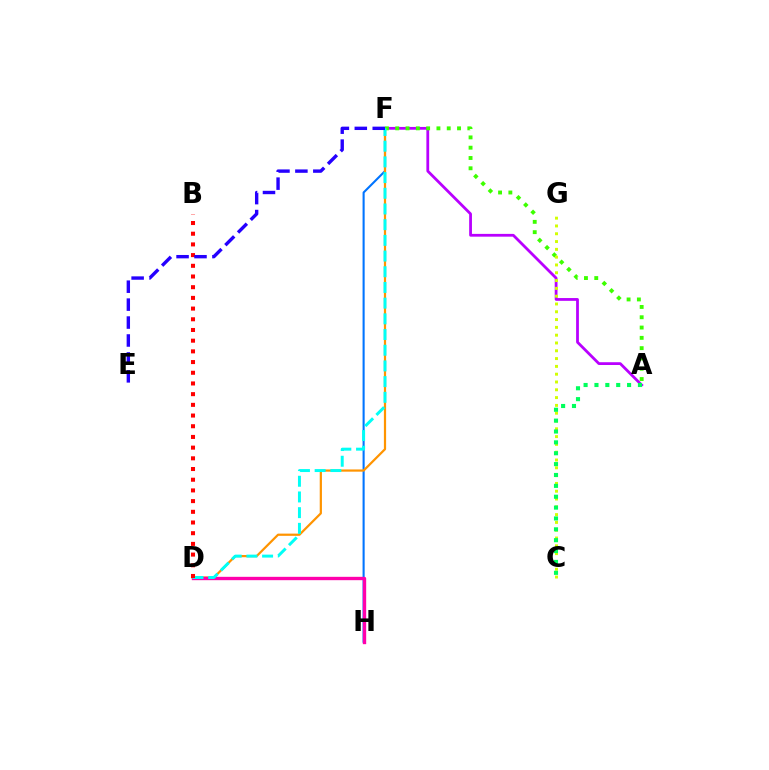{('F', 'H'): [{'color': '#0074ff', 'line_style': 'solid', 'thickness': 1.51}], ('A', 'F'): [{'color': '#b900ff', 'line_style': 'solid', 'thickness': 2.0}, {'color': '#3dff00', 'line_style': 'dotted', 'thickness': 2.8}], ('D', 'F'): [{'color': '#ff9400', 'line_style': 'solid', 'thickness': 1.6}, {'color': '#00fff6', 'line_style': 'dashed', 'thickness': 2.13}], ('D', 'H'): [{'color': '#ff00ac', 'line_style': 'solid', 'thickness': 2.41}], ('C', 'G'): [{'color': '#d1ff00', 'line_style': 'dotted', 'thickness': 2.12}], ('B', 'D'): [{'color': '#ff0000', 'line_style': 'dotted', 'thickness': 2.91}], ('A', 'C'): [{'color': '#00ff5c', 'line_style': 'dotted', 'thickness': 2.95}], ('E', 'F'): [{'color': '#2500ff', 'line_style': 'dashed', 'thickness': 2.44}]}